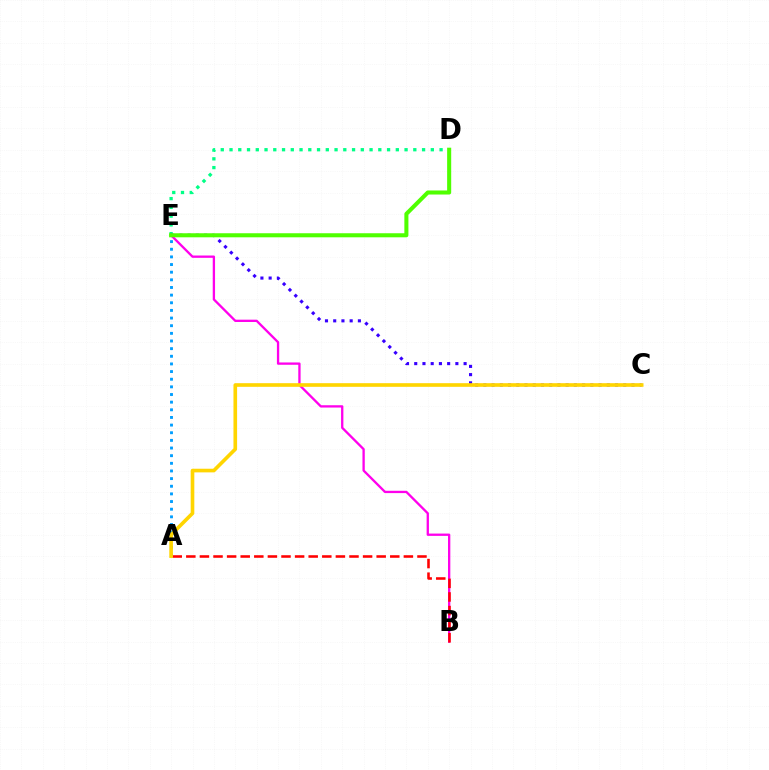{('D', 'E'): [{'color': '#00ff86', 'line_style': 'dotted', 'thickness': 2.38}, {'color': '#4fff00', 'line_style': 'solid', 'thickness': 2.92}], ('A', 'E'): [{'color': '#009eff', 'line_style': 'dotted', 'thickness': 2.08}], ('C', 'E'): [{'color': '#3700ff', 'line_style': 'dotted', 'thickness': 2.24}], ('B', 'E'): [{'color': '#ff00ed', 'line_style': 'solid', 'thickness': 1.67}], ('A', 'B'): [{'color': '#ff0000', 'line_style': 'dashed', 'thickness': 1.85}], ('A', 'C'): [{'color': '#ffd500', 'line_style': 'solid', 'thickness': 2.62}]}